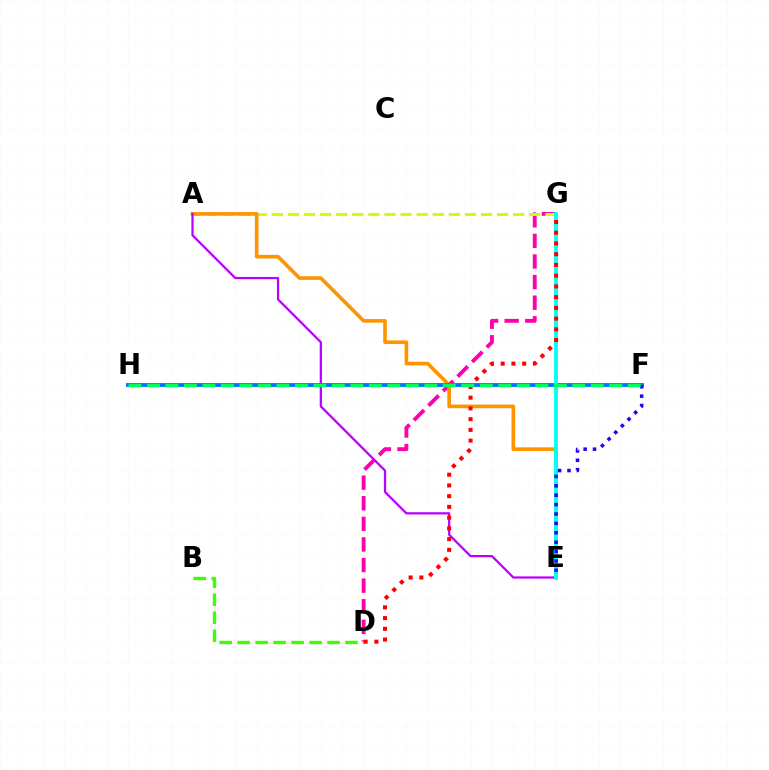{('D', 'G'): [{'color': '#ff00ac', 'line_style': 'dashed', 'thickness': 2.8}, {'color': '#ff0000', 'line_style': 'dotted', 'thickness': 2.92}], ('A', 'G'): [{'color': '#d1ff00', 'line_style': 'dashed', 'thickness': 2.19}], ('A', 'E'): [{'color': '#ff9400', 'line_style': 'solid', 'thickness': 2.62}, {'color': '#b900ff', 'line_style': 'solid', 'thickness': 1.61}], ('F', 'H'): [{'color': '#0074ff', 'line_style': 'solid', 'thickness': 2.78}, {'color': '#00ff5c', 'line_style': 'dashed', 'thickness': 2.51}], ('B', 'D'): [{'color': '#3dff00', 'line_style': 'dashed', 'thickness': 2.44}], ('E', 'G'): [{'color': '#00fff6', 'line_style': 'solid', 'thickness': 2.76}], ('E', 'F'): [{'color': '#2500ff', 'line_style': 'dotted', 'thickness': 2.55}]}